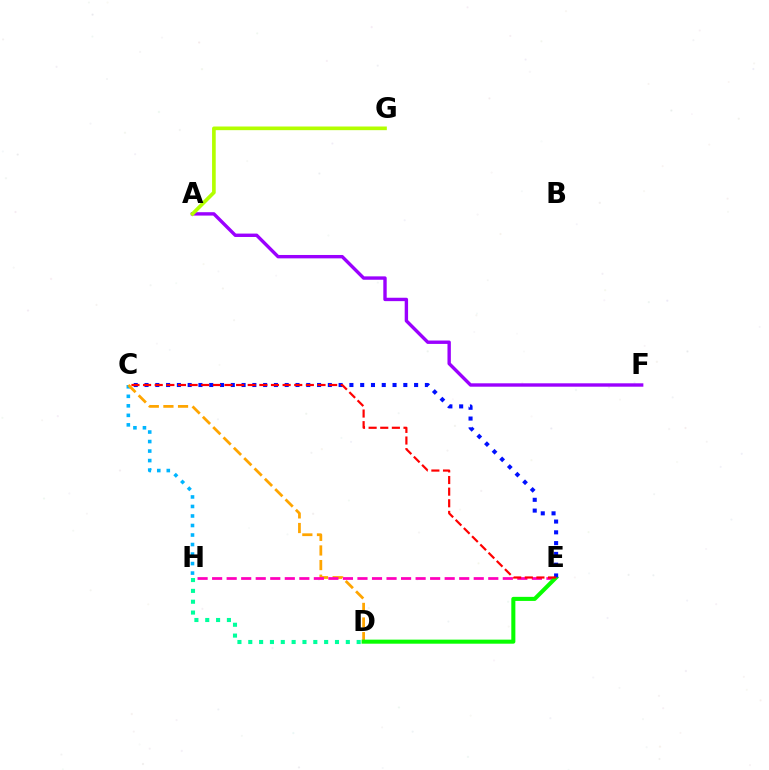{('C', 'H'): [{'color': '#00b5ff', 'line_style': 'dotted', 'thickness': 2.59}], ('C', 'D'): [{'color': '#ffa500', 'line_style': 'dashed', 'thickness': 1.99}], ('A', 'F'): [{'color': '#9b00ff', 'line_style': 'solid', 'thickness': 2.44}], ('E', 'H'): [{'color': '#ff00bd', 'line_style': 'dashed', 'thickness': 1.97}], ('A', 'G'): [{'color': '#b3ff00', 'line_style': 'solid', 'thickness': 2.63}], ('D', 'E'): [{'color': '#08ff00', 'line_style': 'solid', 'thickness': 2.92}], ('C', 'E'): [{'color': '#0010ff', 'line_style': 'dotted', 'thickness': 2.93}, {'color': '#ff0000', 'line_style': 'dashed', 'thickness': 1.58}], ('D', 'H'): [{'color': '#00ff9d', 'line_style': 'dotted', 'thickness': 2.94}]}